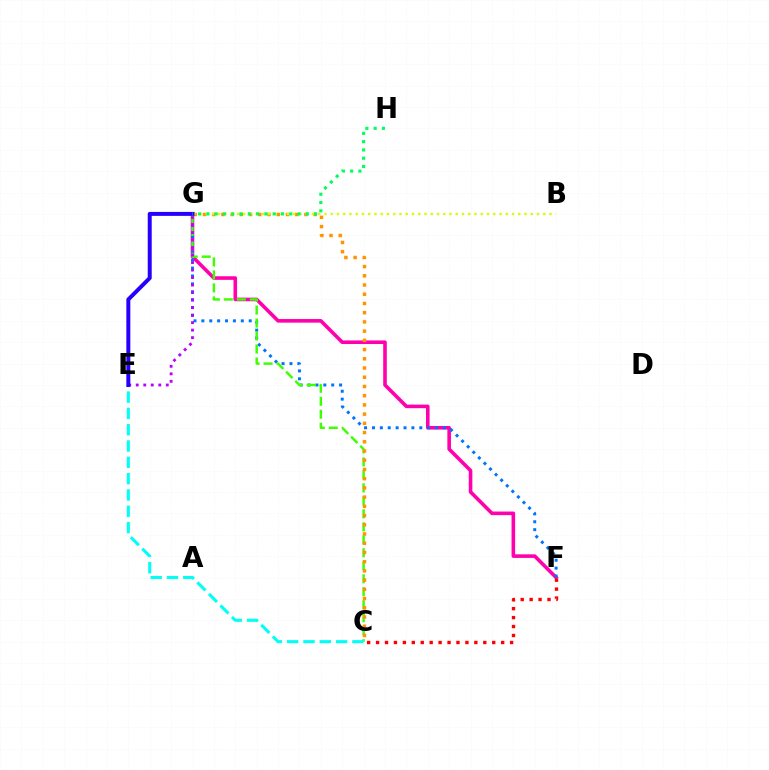{('F', 'G'): [{'color': '#ff00ac', 'line_style': 'solid', 'thickness': 2.59}, {'color': '#0074ff', 'line_style': 'dotted', 'thickness': 2.14}], ('C', 'G'): [{'color': '#3dff00', 'line_style': 'dashed', 'thickness': 1.76}, {'color': '#ff9400', 'line_style': 'dotted', 'thickness': 2.51}], ('C', 'F'): [{'color': '#ff0000', 'line_style': 'dotted', 'thickness': 2.43}], ('B', 'G'): [{'color': '#d1ff00', 'line_style': 'dotted', 'thickness': 1.7}], ('E', 'G'): [{'color': '#b900ff', 'line_style': 'dotted', 'thickness': 2.04}, {'color': '#2500ff', 'line_style': 'solid', 'thickness': 2.86}], ('C', 'E'): [{'color': '#00fff6', 'line_style': 'dashed', 'thickness': 2.22}], ('G', 'H'): [{'color': '#00ff5c', 'line_style': 'dotted', 'thickness': 2.25}]}